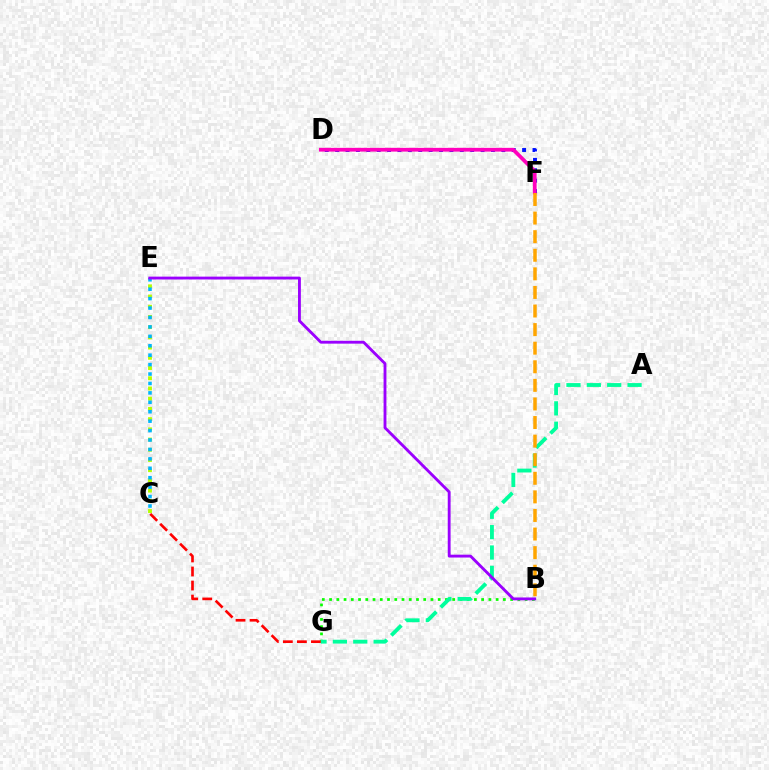{('B', 'G'): [{'color': '#08ff00', 'line_style': 'dotted', 'thickness': 1.97}], ('C', 'G'): [{'color': '#ff0000', 'line_style': 'dashed', 'thickness': 1.91}], ('C', 'E'): [{'color': '#b3ff00', 'line_style': 'dotted', 'thickness': 2.78}, {'color': '#00b5ff', 'line_style': 'dotted', 'thickness': 2.56}], ('D', 'F'): [{'color': '#0010ff', 'line_style': 'dotted', 'thickness': 2.82}, {'color': '#ff00bd', 'line_style': 'solid', 'thickness': 2.7}], ('A', 'G'): [{'color': '#00ff9d', 'line_style': 'dashed', 'thickness': 2.77}], ('B', 'E'): [{'color': '#9b00ff', 'line_style': 'solid', 'thickness': 2.05}], ('B', 'F'): [{'color': '#ffa500', 'line_style': 'dashed', 'thickness': 2.53}]}